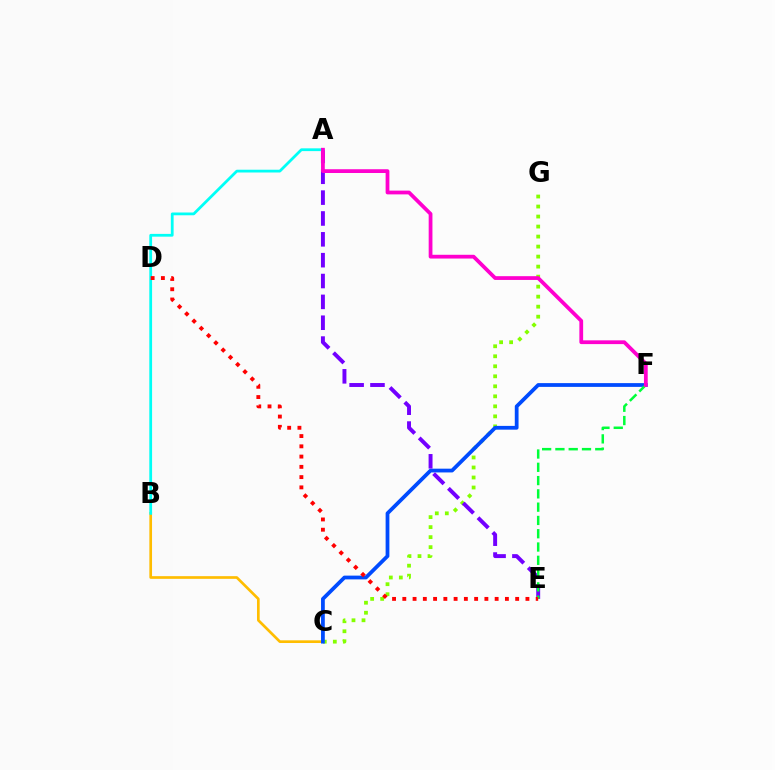{('B', 'C'): [{'color': '#ffbd00', 'line_style': 'solid', 'thickness': 1.93}], ('C', 'G'): [{'color': '#84ff00', 'line_style': 'dotted', 'thickness': 2.72}], ('C', 'F'): [{'color': '#004bff', 'line_style': 'solid', 'thickness': 2.71}], ('A', 'E'): [{'color': '#7200ff', 'line_style': 'dashed', 'thickness': 2.83}], ('E', 'F'): [{'color': '#00ff39', 'line_style': 'dashed', 'thickness': 1.81}], ('A', 'B'): [{'color': '#00fff6', 'line_style': 'solid', 'thickness': 2.0}], ('D', 'E'): [{'color': '#ff0000', 'line_style': 'dotted', 'thickness': 2.79}], ('A', 'F'): [{'color': '#ff00cf', 'line_style': 'solid', 'thickness': 2.71}]}